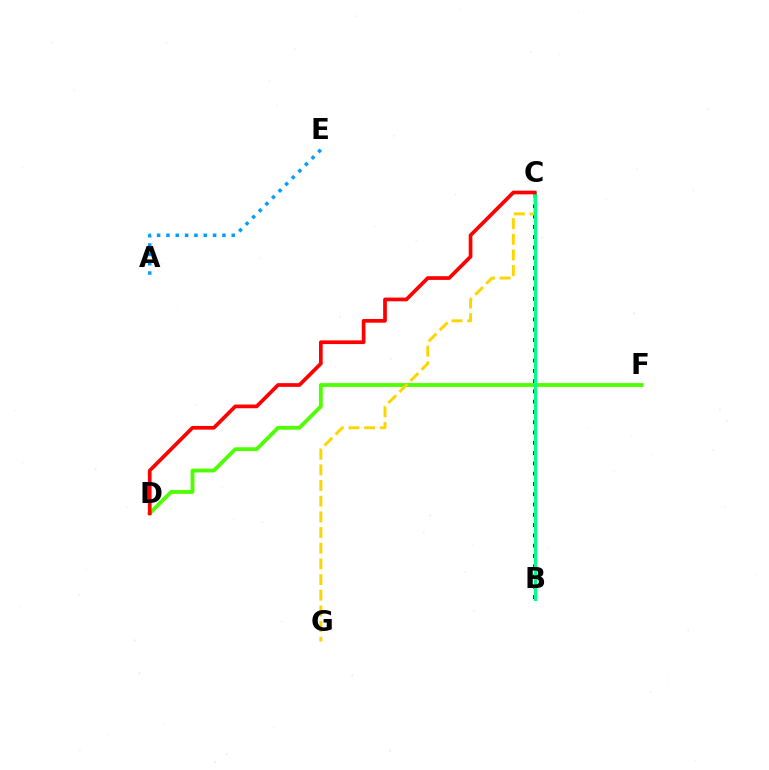{('A', 'E'): [{'color': '#009eff', 'line_style': 'dotted', 'thickness': 2.53}], ('D', 'F'): [{'color': '#4fff00', 'line_style': 'solid', 'thickness': 2.75}], ('B', 'C'): [{'color': '#3700ff', 'line_style': 'dotted', 'thickness': 2.79}, {'color': '#ff00ed', 'line_style': 'dotted', 'thickness': 2.09}, {'color': '#00ff86', 'line_style': 'solid', 'thickness': 2.21}], ('C', 'G'): [{'color': '#ffd500', 'line_style': 'dashed', 'thickness': 2.13}], ('C', 'D'): [{'color': '#ff0000', 'line_style': 'solid', 'thickness': 2.67}]}